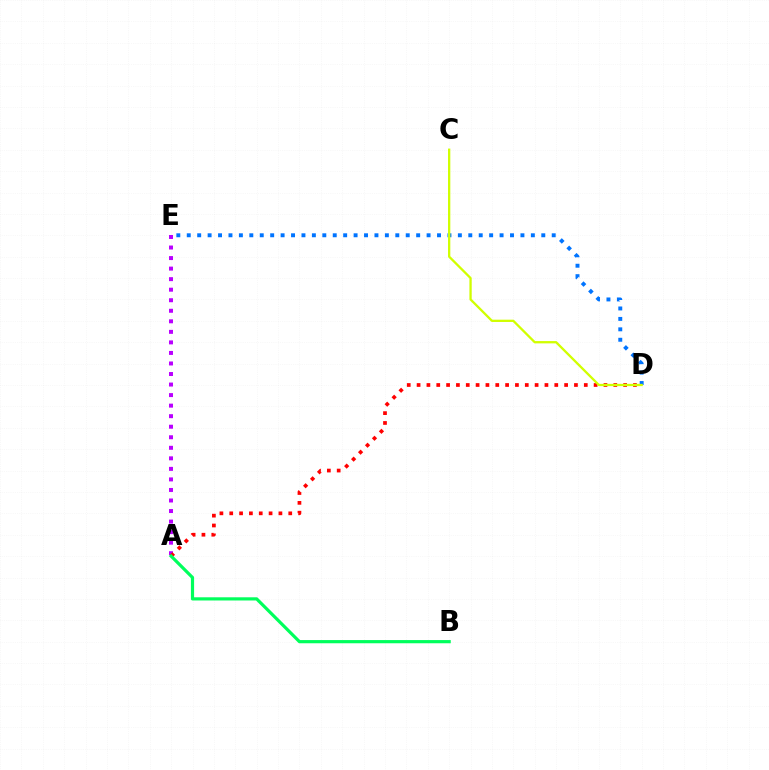{('A', 'E'): [{'color': '#b900ff', 'line_style': 'dotted', 'thickness': 2.86}], ('D', 'E'): [{'color': '#0074ff', 'line_style': 'dotted', 'thickness': 2.83}], ('A', 'D'): [{'color': '#ff0000', 'line_style': 'dotted', 'thickness': 2.67}], ('A', 'B'): [{'color': '#00ff5c', 'line_style': 'solid', 'thickness': 2.3}], ('C', 'D'): [{'color': '#d1ff00', 'line_style': 'solid', 'thickness': 1.65}]}